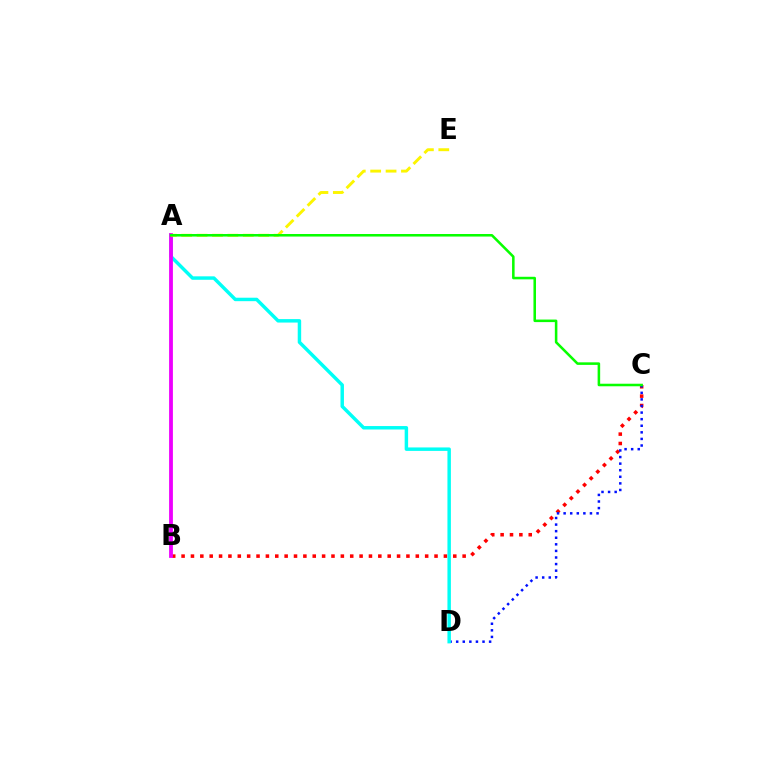{('B', 'C'): [{'color': '#ff0000', 'line_style': 'dotted', 'thickness': 2.55}], ('C', 'D'): [{'color': '#0010ff', 'line_style': 'dotted', 'thickness': 1.79}], ('A', 'D'): [{'color': '#00fff6', 'line_style': 'solid', 'thickness': 2.49}], ('A', 'B'): [{'color': '#ee00ff', 'line_style': 'solid', 'thickness': 2.74}], ('A', 'E'): [{'color': '#fcf500', 'line_style': 'dashed', 'thickness': 2.09}], ('A', 'C'): [{'color': '#08ff00', 'line_style': 'solid', 'thickness': 1.83}]}